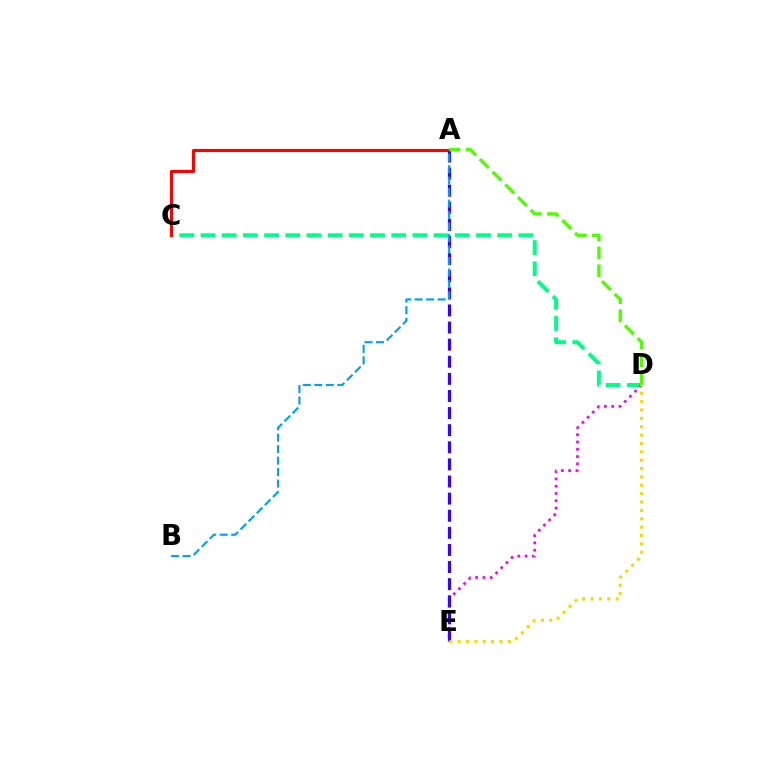{('C', 'D'): [{'color': '#00ff86', 'line_style': 'dashed', 'thickness': 2.88}], ('A', 'C'): [{'color': '#ff0000', 'line_style': 'solid', 'thickness': 2.24}], ('D', 'E'): [{'color': '#ff00ed', 'line_style': 'dotted', 'thickness': 1.98}, {'color': '#ffd500', 'line_style': 'dotted', 'thickness': 2.27}], ('A', 'E'): [{'color': '#3700ff', 'line_style': 'dashed', 'thickness': 2.32}], ('A', 'D'): [{'color': '#4fff00', 'line_style': 'dashed', 'thickness': 2.44}], ('A', 'B'): [{'color': '#009eff', 'line_style': 'dashed', 'thickness': 1.56}]}